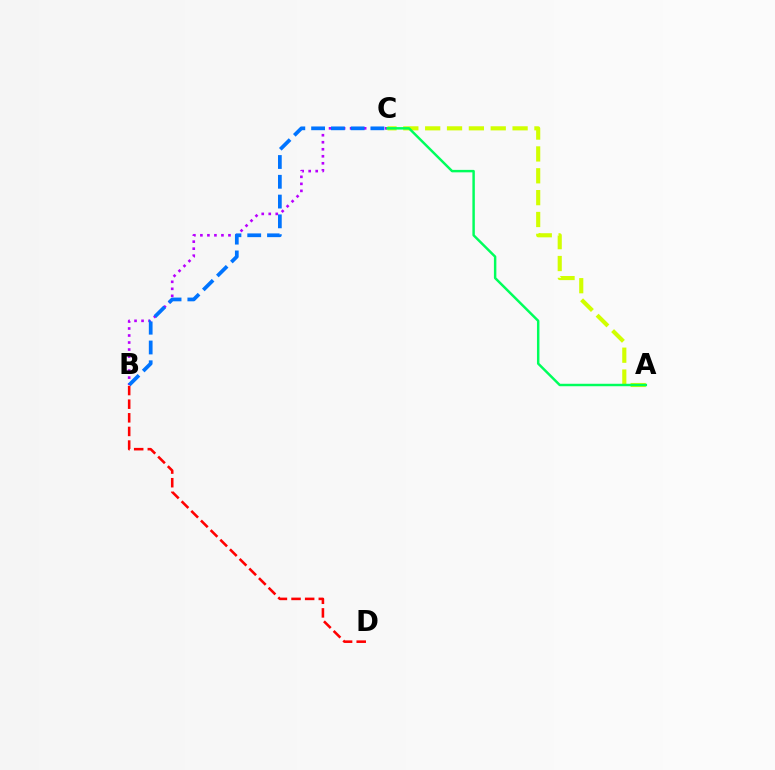{('B', 'C'): [{'color': '#b900ff', 'line_style': 'dotted', 'thickness': 1.91}, {'color': '#0074ff', 'line_style': 'dashed', 'thickness': 2.69}], ('A', 'C'): [{'color': '#d1ff00', 'line_style': 'dashed', 'thickness': 2.97}, {'color': '#00ff5c', 'line_style': 'solid', 'thickness': 1.77}], ('B', 'D'): [{'color': '#ff0000', 'line_style': 'dashed', 'thickness': 1.85}]}